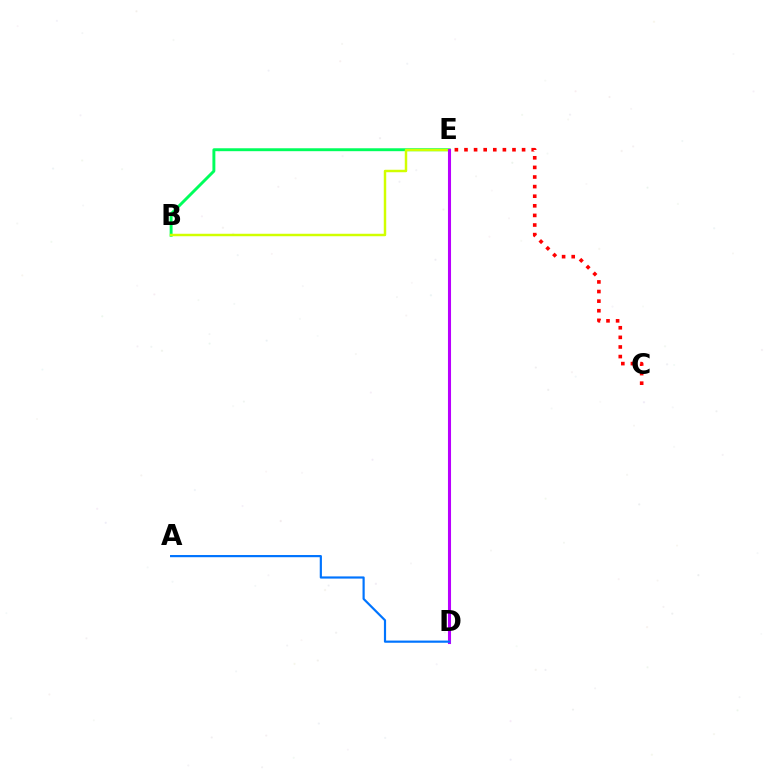{('B', 'E'): [{'color': '#00ff5c', 'line_style': 'solid', 'thickness': 2.11}, {'color': '#d1ff00', 'line_style': 'solid', 'thickness': 1.78}], ('C', 'E'): [{'color': '#ff0000', 'line_style': 'dotted', 'thickness': 2.61}], ('D', 'E'): [{'color': '#b900ff', 'line_style': 'solid', 'thickness': 2.21}], ('A', 'D'): [{'color': '#0074ff', 'line_style': 'solid', 'thickness': 1.57}]}